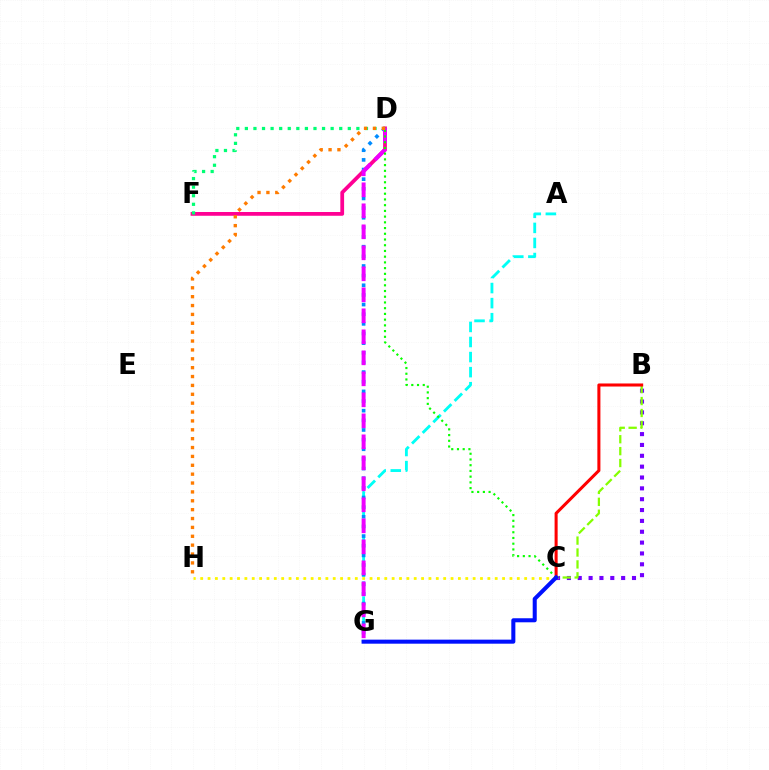{('A', 'G'): [{'color': '#00fff6', 'line_style': 'dashed', 'thickness': 2.05}], ('D', 'F'): [{'color': '#ff0094', 'line_style': 'solid', 'thickness': 2.71}, {'color': '#00ff74', 'line_style': 'dotted', 'thickness': 2.33}], ('C', 'H'): [{'color': '#fcf500', 'line_style': 'dotted', 'thickness': 2.0}], ('D', 'G'): [{'color': '#008cff', 'line_style': 'dotted', 'thickness': 2.62}, {'color': '#ee00ff', 'line_style': 'dashed', 'thickness': 2.85}], ('B', 'C'): [{'color': '#7200ff', 'line_style': 'dotted', 'thickness': 2.95}, {'color': '#84ff00', 'line_style': 'dashed', 'thickness': 1.62}, {'color': '#ff0000', 'line_style': 'solid', 'thickness': 2.19}], ('C', 'D'): [{'color': '#08ff00', 'line_style': 'dotted', 'thickness': 1.56}], ('D', 'H'): [{'color': '#ff7c00', 'line_style': 'dotted', 'thickness': 2.41}], ('C', 'G'): [{'color': '#0010ff', 'line_style': 'solid', 'thickness': 2.91}]}